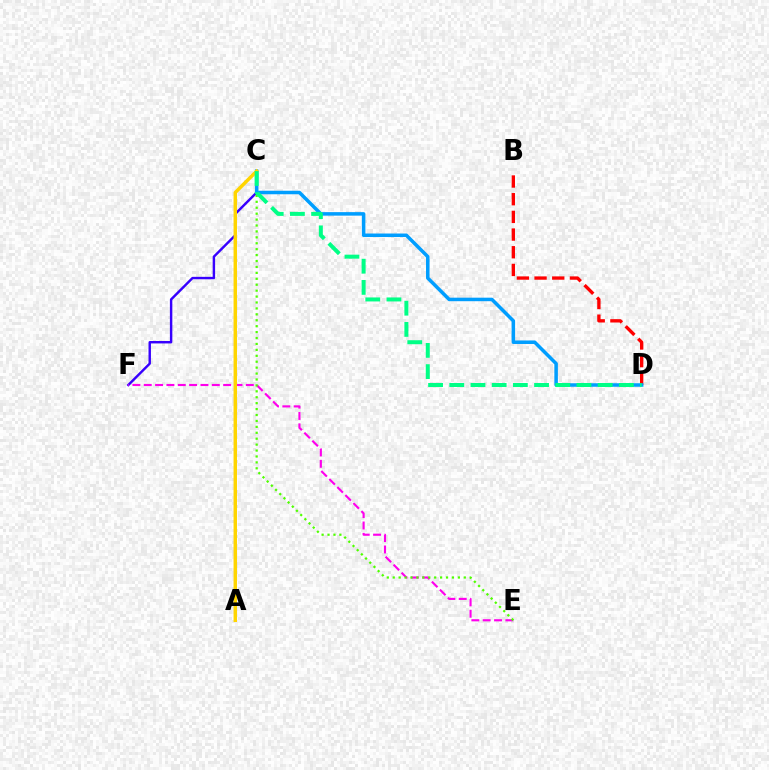{('C', 'F'): [{'color': '#3700ff', 'line_style': 'solid', 'thickness': 1.75}], ('E', 'F'): [{'color': '#ff00ed', 'line_style': 'dashed', 'thickness': 1.54}], ('B', 'D'): [{'color': '#ff0000', 'line_style': 'dashed', 'thickness': 2.4}], ('C', 'E'): [{'color': '#4fff00', 'line_style': 'dotted', 'thickness': 1.61}], ('C', 'D'): [{'color': '#009eff', 'line_style': 'solid', 'thickness': 2.53}, {'color': '#00ff86', 'line_style': 'dashed', 'thickness': 2.88}], ('A', 'C'): [{'color': '#ffd500', 'line_style': 'solid', 'thickness': 2.48}]}